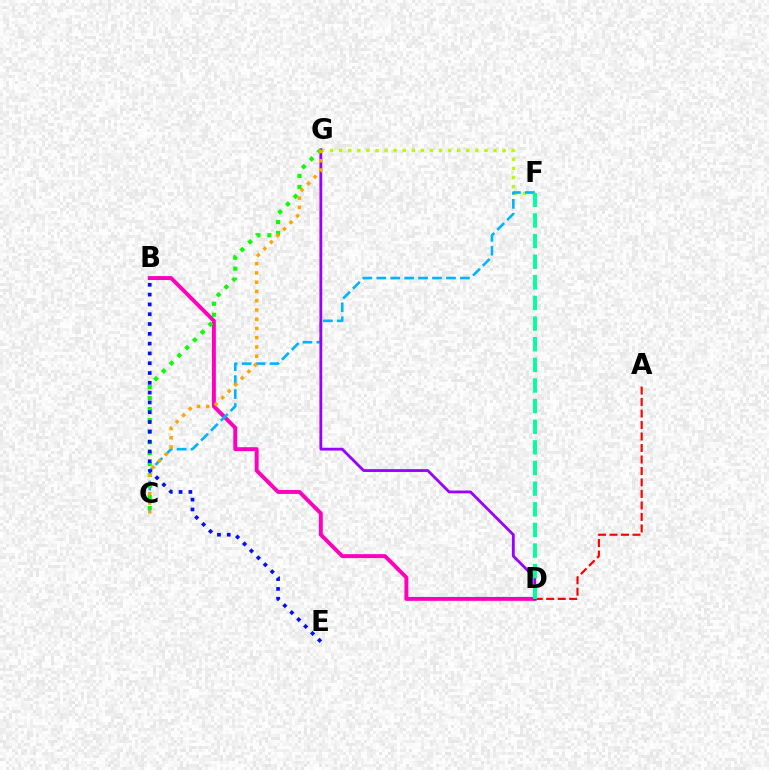{('A', 'D'): [{'color': '#ff0000', 'line_style': 'dashed', 'thickness': 1.56}], ('B', 'D'): [{'color': '#ff00bd', 'line_style': 'solid', 'thickness': 2.83}], ('F', 'G'): [{'color': '#b3ff00', 'line_style': 'dotted', 'thickness': 2.47}], ('C', 'F'): [{'color': '#00b5ff', 'line_style': 'dashed', 'thickness': 1.89}], ('D', 'G'): [{'color': '#9b00ff', 'line_style': 'solid', 'thickness': 2.02}], ('D', 'F'): [{'color': '#00ff9d', 'line_style': 'dashed', 'thickness': 2.8}], ('C', 'G'): [{'color': '#08ff00', 'line_style': 'dotted', 'thickness': 2.99}, {'color': '#ffa500', 'line_style': 'dotted', 'thickness': 2.51}], ('B', 'E'): [{'color': '#0010ff', 'line_style': 'dotted', 'thickness': 2.66}]}